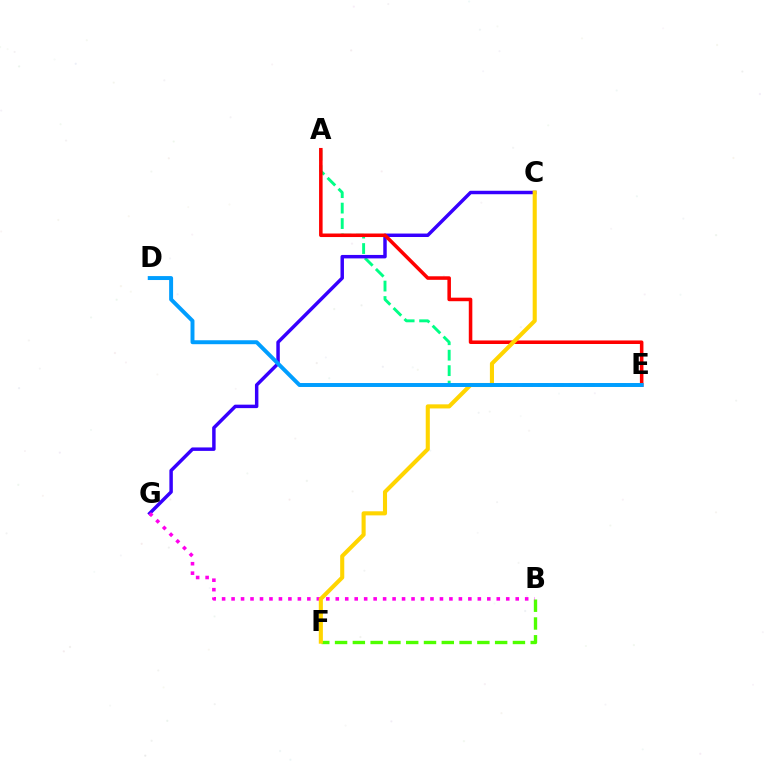{('B', 'F'): [{'color': '#4fff00', 'line_style': 'dashed', 'thickness': 2.42}], ('A', 'E'): [{'color': '#00ff86', 'line_style': 'dashed', 'thickness': 2.1}, {'color': '#ff0000', 'line_style': 'solid', 'thickness': 2.55}], ('C', 'G'): [{'color': '#3700ff', 'line_style': 'solid', 'thickness': 2.49}], ('B', 'G'): [{'color': '#ff00ed', 'line_style': 'dotted', 'thickness': 2.57}], ('C', 'F'): [{'color': '#ffd500', 'line_style': 'solid', 'thickness': 2.94}], ('D', 'E'): [{'color': '#009eff', 'line_style': 'solid', 'thickness': 2.84}]}